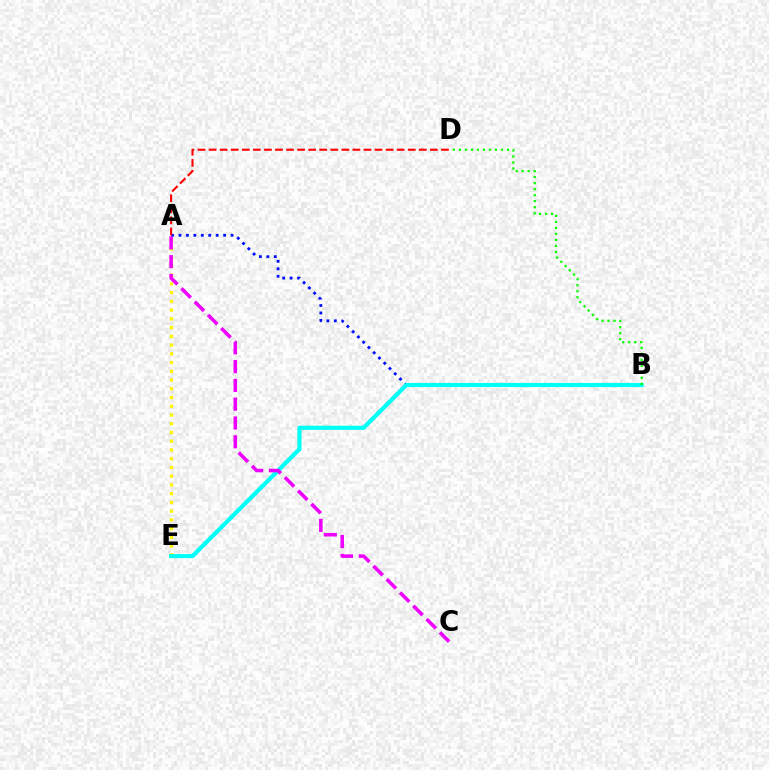{('A', 'E'): [{'color': '#fcf500', 'line_style': 'dotted', 'thickness': 2.37}], ('A', 'B'): [{'color': '#0010ff', 'line_style': 'dotted', 'thickness': 2.02}], ('B', 'E'): [{'color': '#00fff6', 'line_style': 'solid', 'thickness': 2.99}], ('A', 'C'): [{'color': '#ee00ff', 'line_style': 'dashed', 'thickness': 2.55}], ('B', 'D'): [{'color': '#08ff00', 'line_style': 'dotted', 'thickness': 1.63}], ('A', 'D'): [{'color': '#ff0000', 'line_style': 'dashed', 'thickness': 1.5}]}